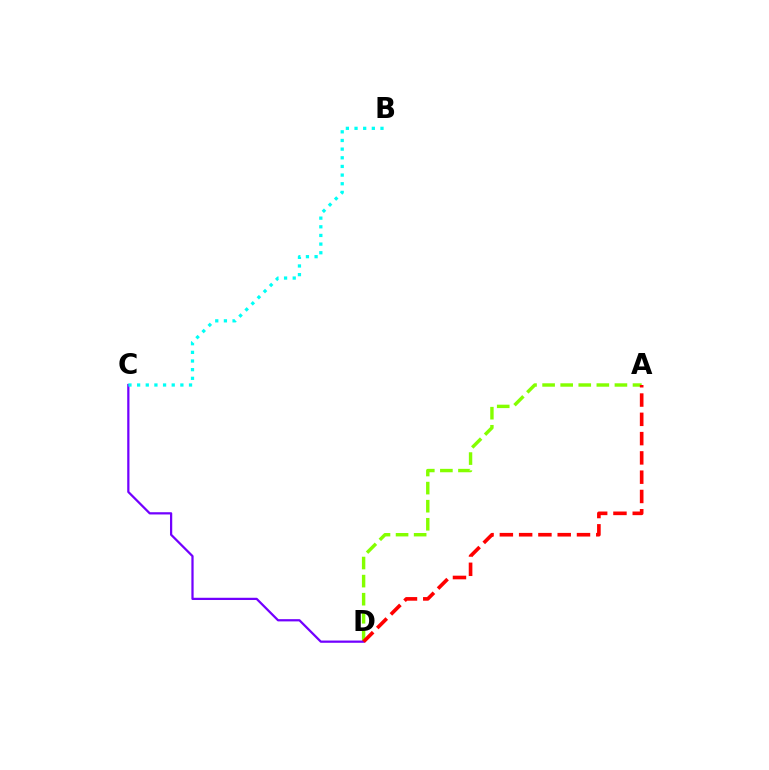{('A', 'D'): [{'color': '#84ff00', 'line_style': 'dashed', 'thickness': 2.46}, {'color': '#ff0000', 'line_style': 'dashed', 'thickness': 2.62}], ('C', 'D'): [{'color': '#7200ff', 'line_style': 'solid', 'thickness': 1.61}], ('B', 'C'): [{'color': '#00fff6', 'line_style': 'dotted', 'thickness': 2.35}]}